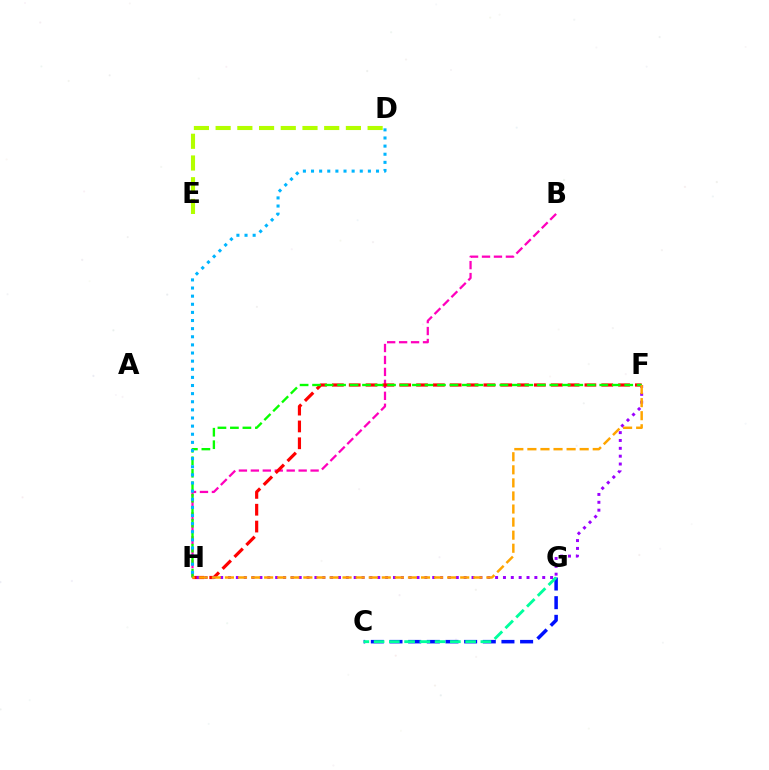{('D', 'E'): [{'color': '#b3ff00', 'line_style': 'dashed', 'thickness': 2.95}], ('B', 'H'): [{'color': '#ff00bd', 'line_style': 'dashed', 'thickness': 1.62}], ('F', 'H'): [{'color': '#ff0000', 'line_style': 'dashed', 'thickness': 2.29}, {'color': '#9b00ff', 'line_style': 'dotted', 'thickness': 2.13}, {'color': '#08ff00', 'line_style': 'dashed', 'thickness': 1.7}, {'color': '#ffa500', 'line_style': 'dashed', 'thickness': 1.78}], ('C', 'G'): [{'color': '#0010ff', 'line_style': 'dashed', 'thickness': 2.53}, {'color': '#00ff9d', 'line_style': 'dashed', 'thickness': 2.07}], ('D', 'H'): [{'color': '#00b5ff', 'line_style': 'dotted', 'thickness': 2.21}]}